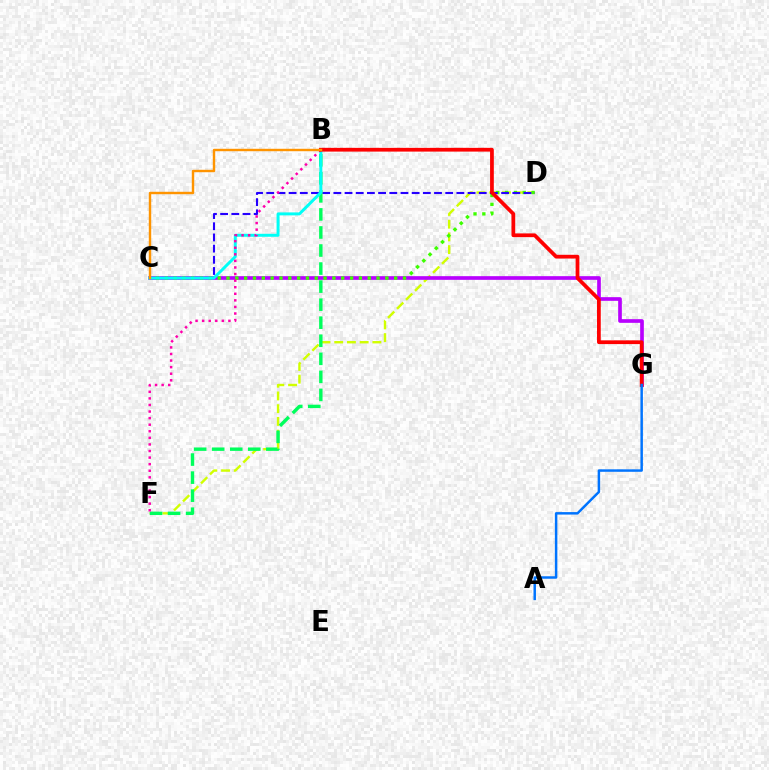{('D', 'F'): [{'color': '#d1ff00', 'line_style': 'dashed', 'thickness': 1.73}], ('C', 'G'): [{'color': '#b900ff', 'line_style': 'solid', 'thickness': 2.65}], ('C', 'D'): [{'color': '#3dff00', 'line_style': 'dotted', 'thickness': 2.4}, {'color': '#2500ff', 'line_style': 'dashed', 'thickness': 1.52}], ('B', 'F'): [{'color': '#00ff5c', 'line_style': 'dashed', 'thickness': 2.45}, {'color': '#ff00ac', 'line_style': 'dotted', 'thickness': 1.79}], ('B', 'C'): [{'color': '#00fff6', 'line_style': 'solid', 'thickness': 2.14}, {'color': '#ff9400', 'line_style': 'solid', 'thickness': 1.74}], ('B', 'G'): [{'color': '#ff0000', 'line_style': 'solid', 'thickness': 2.7}], ('A', 'G'): [{'color': '#0074ff', 'line_style': 'solid', 'thickness': 1.78}]}